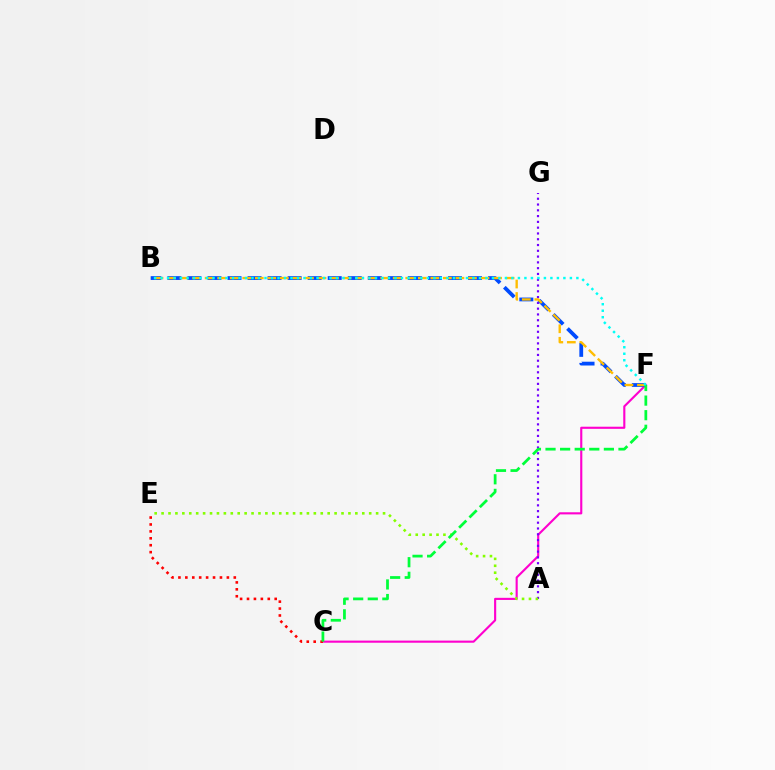{('C', 'F'): [{'color': '#ff00cf', 'line_style': 'solid', 'thickness': 1.53}, {'color': '#00ff39', 'line_style': 'dashed', 'thickness': 1.98}], ('A', 'G'): [{'color': '#7200ff', 'line_style': 'dotted', 'thickness': 1.57}], ('B', 'F'): [{'color': '#004bff', 'line_style': 'dashed', 'thickness': 2.72}, {'color': '#ffbd00', 'line_style': 'dashed', 'thickness': 1.7}, {'color': '#00fff6', 'line_style': 'dotted', 'thickness': 1.77}], ('C', 'E'): [{'color': '#ff0000', 'line_style': 'dotted', 'thickness': 1.88}], ('A', 'E'): [{'color': '#84ff00', 'line_style': 'dotted', 'thickness': 1.88}]}